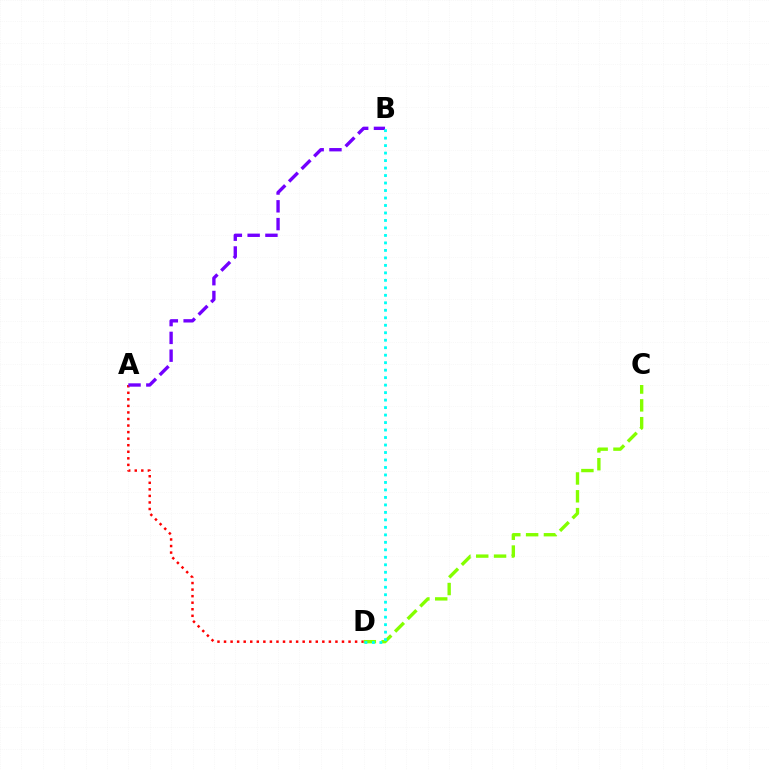{('C', 'D'): [{'color': '#84ff00', 'line_style': 'dashed', 'thickness': 2.42}], ('A', 'D'): [{'color': '#ff0000', 'line_style': 'dotted', 'thickness': 1.78}], ('A', 'B'): [{'color': '#7200ff', 'line_style': 'dashed', 'thickness': 2.42}], ('B', 'D'): [{'color': '#00fff6', 'line_style': 'dotted', 'thickness': 2.03}]}